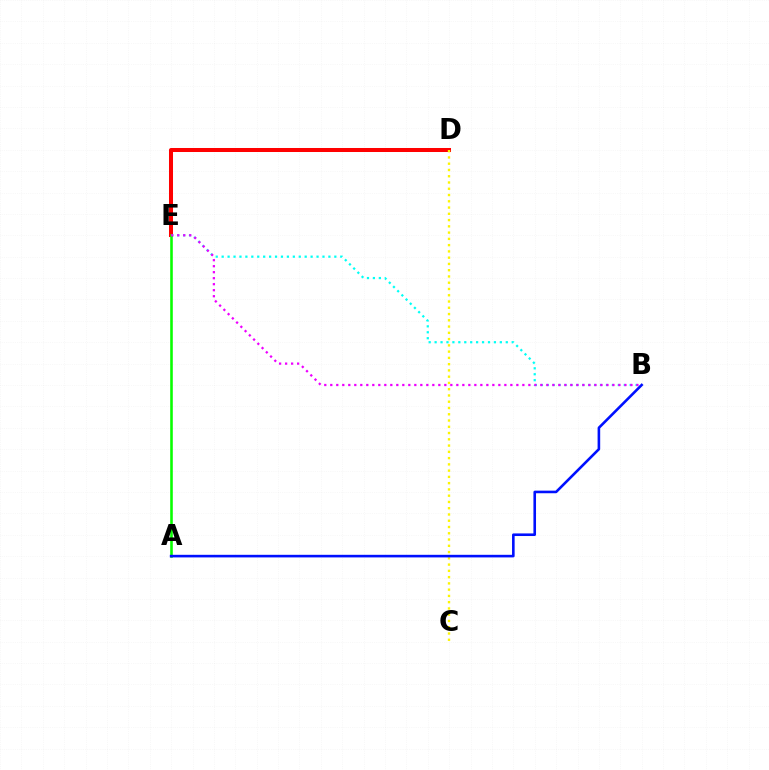{('D', 'E'): [{'color': '#ff0000', 'line_style': 'solid', 'thickness': 2.89}], ('B', 'E'): [{'color': '#00fff6', 'line_style': 'dotted', 'thickness': 1.61}, {'color': '#ee00ff', 'line_style': 'dotted', 'thickness': 1.63}], ('A', 'E'): [{'color': '#08ff00', 'line_style': 'solid', 'thickness': 1.86}], ('C', 'D'): [{'color': '#fcf500', 'line_style': 'dotted', 'thickness': 1.7}], ('A', 'B'): [{'color': '#0010ff', 'line_style': 'solid', 'thickness': 1.87}]}